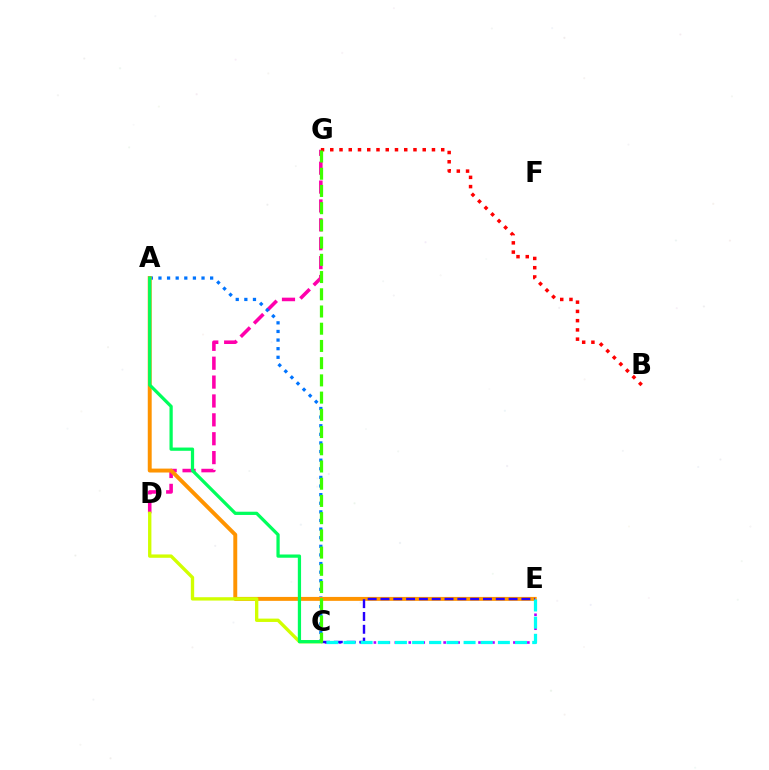{('C', 'E'): [{'color': '#b900ff', 'line_style': 'dotted', 'thickness': 1.9}, {'color': '#2500ff', 'line_style': 'dashed', 'thickness': 1.74}, {'color': '#00fff6', 'line_style': 'dashed', 'thickness': 2.33}], ('D', 'G'): [{'color': '#ff00ac', 'line_style': 'dashed', 'thickness': 2.57}], ('A', 'C'): [{'color': '#0074ff', 'line_style': 'dotted', 'thickness': 2.34}, {'color': '#00ff5c', 'line_style': 'solid', 'thickness': 2.34}], ('A', 'E'): [{'color': '#ff9400', 'line_style': 'solid', 'thickness': 2.83}], ('C', 'D'): [{'color': '#d1ff00', 'line_style': 'solid', 'thickness': 2.41}], ('B', 'G'): [{'color': '#ff0000', 'line_style': 'dotted', 'thickness': 2.51}], ('C', 'G'): [{'color': '#3dff00', 'line_style': 'dashed', 'thickness': 2.34}]}